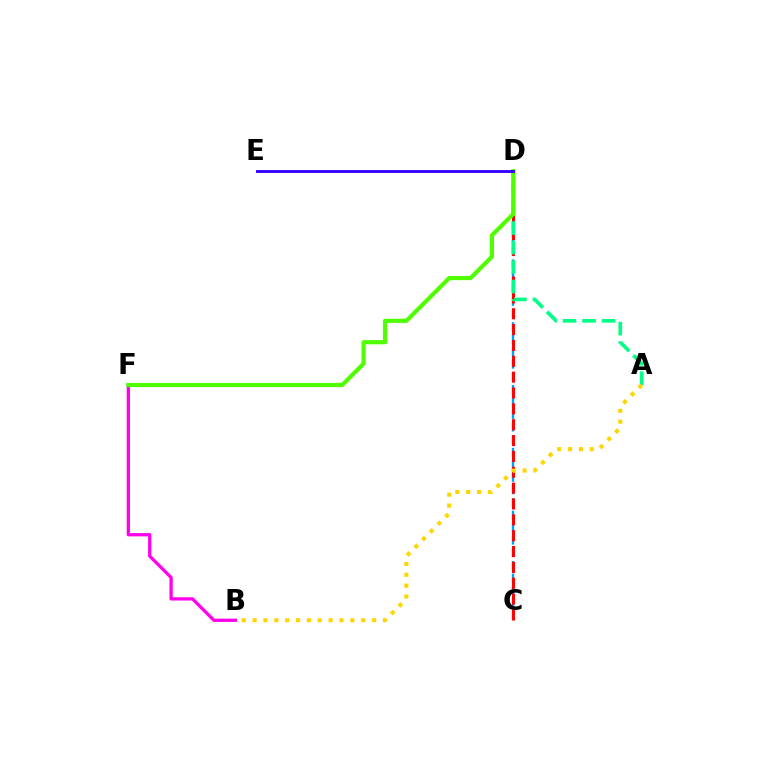{('C', 'D'): [{'color': '#009eff', 'line_style': 'dashed', 'thickness': 1.71}, {'color': '#ff0000', 'line_style': 'dashed', 'thickness': 2.15}], ('B', 'F'): [{'color': '#ff00ed', 'line_style': 'solid', 'thickness': 2.36}], ('A', 'D'): [{'color': '#00ff86', 'line_style': 'dashed', 'thickness': 2.65}], ('D', 'F'): [{'color': '#4fff00', 'line_style': 'solid', 'thickness': 3.0}], ('D', 'E'): [{'color': '#3700ff', 'line_style': 'solid', 'thickness': 2.08}], ('A', 'B'): [{'color': '#ffd500', 'line_style': 'dotted', 'thickness': 2.95}]}